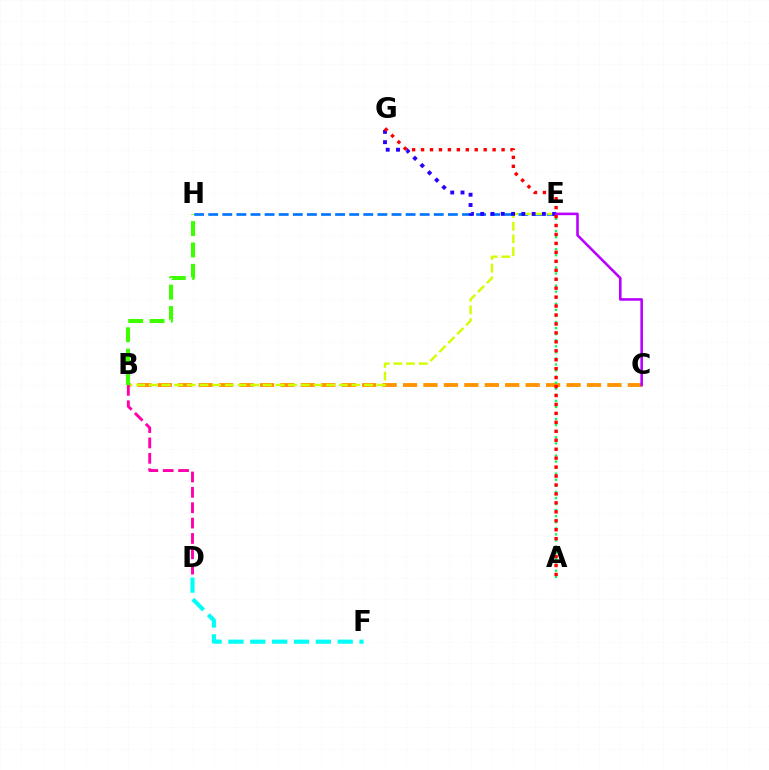{('E', 'H'): [{'color': '#0074ff', 'line_style': 'dashed', 'thickness': 1.92}], ('B', 'C'): [{'color': '#ff9400', 'line_style': 'dashed', 'thickness': 2.78}], ('B', 'E'): [{'color': '#d1ff00', 'line_style': 'dashed', 'thickness': 1.72}], ('E', 'G'): [{'color': '#2500ff', 'line_style': 'dotted', 'thickness': 2.79}], ('B', 'D'): [{'color': '#ff00ac', 'line_style': 'dashed', 'thickness': 2.09}], ('D', 'F'): [{'color': '#00fff6', 'line_style': 'dashed', 'thickness': 2.97}], ('B', 'H'): [{'color': '#3dff00', 'line_style': 'dashed', 'thickness': 2.91}], ('A', 'E'): [{'color': '#00ff5c', 'line_style': 'dotted', 'thickness': 1.65}], ('A', 'G'): [{'color': '#ff0000', 'line_style': 'dotted', 'thickness': 2.43}], ('C', 'E'): [{'color': '#b900ff', 'line_style': 'solid', 'thickness': 1.86}]}